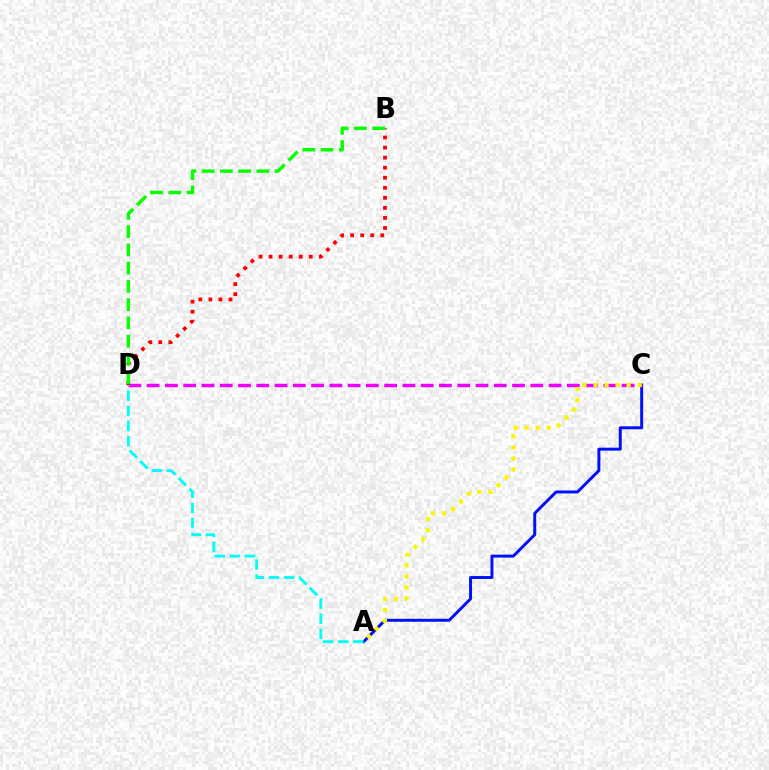{('A', 'C'): [{'color': '#0010ff', 'line_style': 'solid', 'thickness': 2.13}, {'color': '#fcf500', 'line_style': 'dotted', 'thickness': 2.99}], ('C', 'D'): [{'color': '#ee00ff', 'line_style': 'dashed', 'thickness': 2.48}], ('B', 'D'): [{'color': '#ff0000', 'line_style': 'dotted', 'thickness': 2.73}, {'color': '#08ff00', 'line_style': 'dashed', 'thickness': 2.48}], ('A', 'D'): [{'color': '#00fff6', 'line_style': 'dashed', 'thickness': 2.05}]}